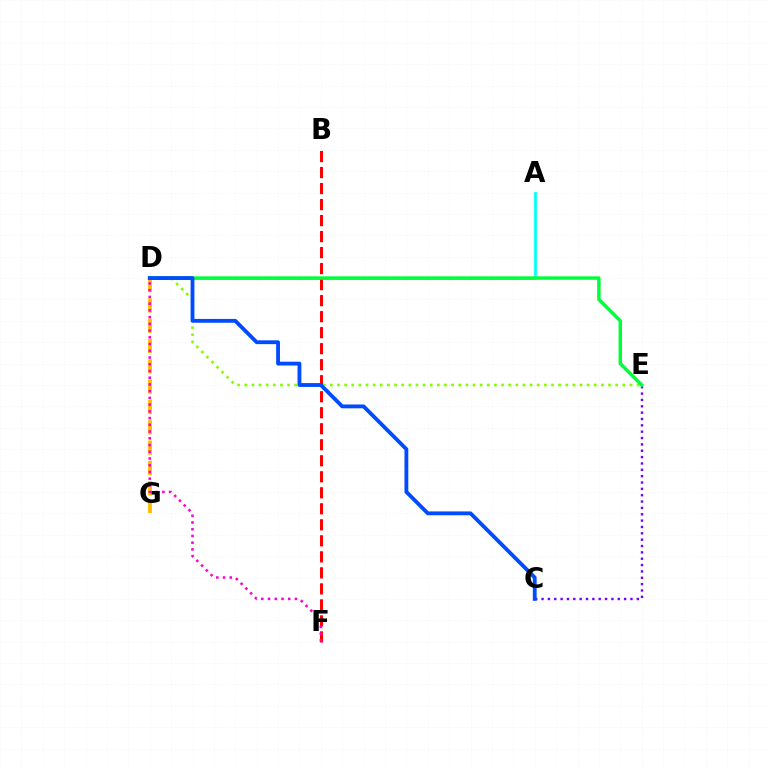{('A', 'D'): [{'color': '#00fff6', 'line_style': 'solid', 'thickness': 1.99}], ('D', 'E'): [{'color': '#84ff00', 'line_style': 'dotted', 'thickness': 1.94}, {'color': '#00ff39', 'line_style': 'solid', 'thickness': 2.5}], ('B', 'F'): [{'color': '#ff0000', 'line_style': 'dashed', 'thickness': 2.18}], ('C', 'E'): [{'color': '#7200ff', 'line_style': 'dotted', 'thickness': 1.73}], ('D', 'G'): [{'color': '#ffbd00', 'line_style': 'dashed', 'thickness': 2.76}], ('D', 'F'): [{'color': '#ff00cf', 'line_style': 'dotted', 'thickness': 1.83}], ('C', 'D'): [{'color': '#004bff', 'line_style': 'solid', 'thickness': 2.76}]}